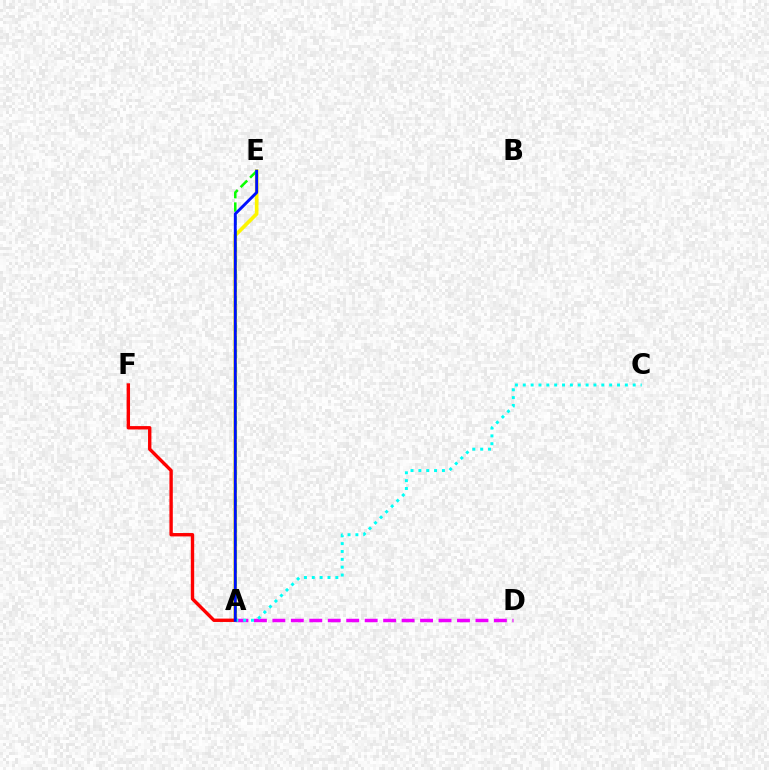{('A', 'E'): [{'color': '#fcf500', 'line_style': 'solid', 'thickness': 2.63}, {'color': '#08ff00', 'line_style': 'dashed', 'thickness': 1.82}, {'color': '#0010ff', 'line_style': 'solid', 'thickness': 2.08}], ('A', 'D'): [{'color': '#ee00ff', 'line_style': 'dashed', 'thickness': 2.51}], ('A', 'F'): [{'color': '#ff0000', 'line_style': 'solid', 'thickness': 2.43}], ('A', 'C'): [{'color': '#00fff6', 'line_style': 'dotted', 'thickness': 2.13}]}